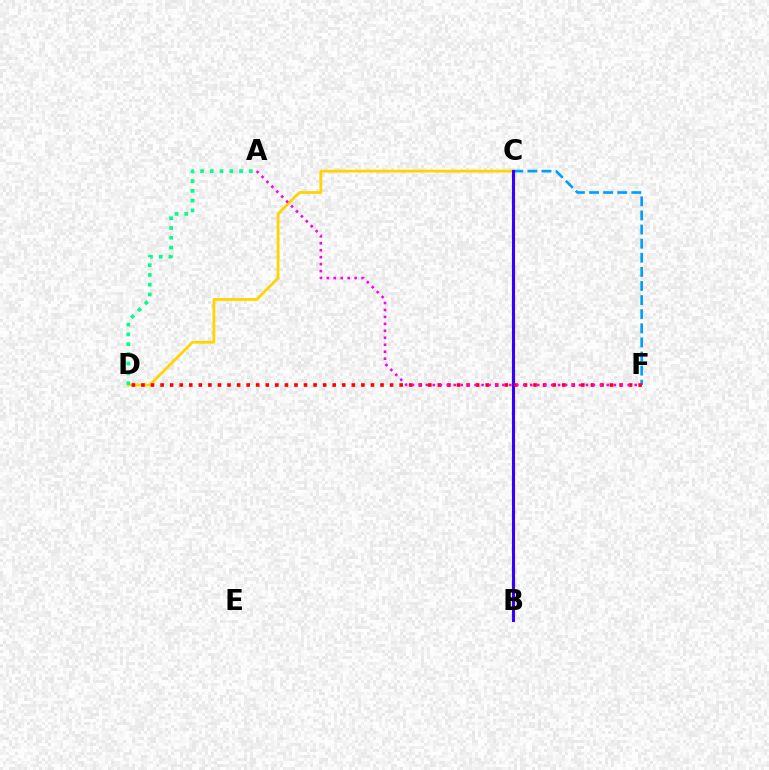{('C', 'D'): [{'color': '#ffd500', 'line_style': 'solid', 'thickness': 2.01}], ('C', 'F'): [{'color': '#009eff', 'line_style': 'dashed', 'thickness': 1.92}], ('B', 'C'): [{'color': '#4fff00', 'line_style': 'dashed', 'thickness': 1.53}, {'color': '#3700ff', 'line_style': 'solid', 'thickness': 2.21}], ('A', 'D'): [{'color': '#00ff86', 'line_style': 'dotted', 'thickness': 2.65}], ('D', 'F'): [{'color': '#ff0000', 'line_style': 'dotted', 'thickness': 2.6}], ('A', 'F'): [{'color': '#ff00ed', 'line_style': 'dotted', 'thickness': 1.89}]}